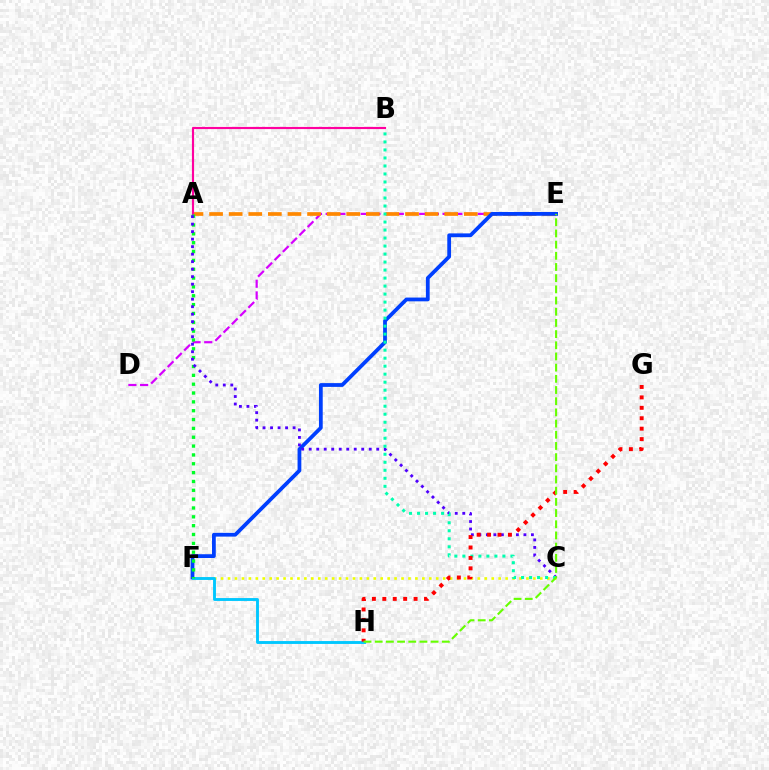{('D', 'E'): [{'color': '#d600ff', 'line_style': 'dashed', 'thickness': 1.59}], ('A', 'E'): [{'color': '#ff8800', 'line_style': 'dashed', 'thickness': 2.66}], ('E', 'F'): [{'color': '#003fff', 'line_style': 'solid', 'thickness': 2.72}], ('A', 'B'): [{'color': '#ff00a0', 'line_style': 'solid', 'thickness': 1.55}], ('C', 'F'): [{'color': '#eeff00', 'line_style': 'dotted', 'thickness': 1.89}], ('F', 'H'): [{'color': '#00c7ff', 'line_style': 'solid', 'thickness': 2.08}], ('A', 'F'): [{'color': '#00ff27', 'line_style': 'dotted', 'thickness': 2.4}], ('A', 'C'): [{'color': '#4f00ff', 'line_style': 'dotted', 'thickness': 2.04}], ('B', 'C'): [{'color': '#00ffaf', 'line_style': 'dotted', 'thickness': 2.18}], ('G', 'H'): [{'color': '#ff0000', 'line_style': 'dotted', 'thickness': 2.83}], ('E', 'H'): [{'color': '#66ff00', 'line_style': 'dashed', 'thickness': 1.52}]}